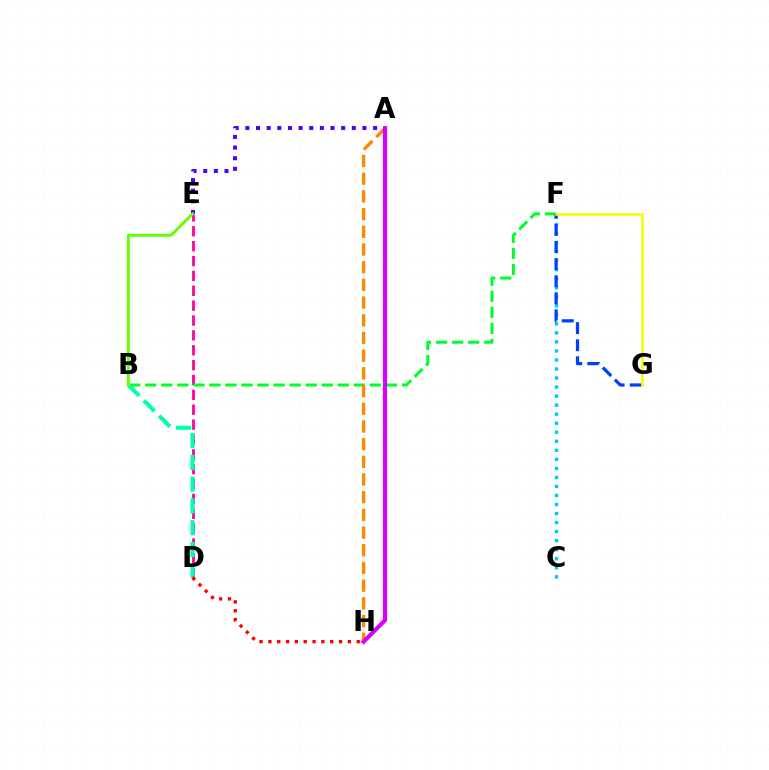{('C', 'F'): [{'color': '#00c7ff', 'line_style': 'dotted', 'thickness': 2.45}], ('D', 'E'): [{'color': '#ff00a0', 'line_style': 'dashed', 'thickness': 2.02}], ('B', 'F'): [{'color': '#00ff27', 'line_style': 'dashed', 'thickness': 2.18}], ('A', 'H'): [{'color': '#ff8800', 'line_style': 'dashed', 'thickness': 2.4}, {'color': '#d600ff', 'line_style': 'solid', 'thickness': 3.0}], ('A', 'E'): [{'color': '#4f00ff', 'line_style': 'dotted', 'thickness': 2.89}], ('F', 'G'): [{'color': '#003fff', 'line_style': 'dashed', 'thickness': 2.32}, {'color': '#eeff00', 'line_style': 'solid', 'thickness': 1.81}], ('B', 'D'): [{'color': '#00ffaf', 'line_style': 'dashed', 'thickness': 2.96}], ('B', 'E'): [{'color': '#66ff00', 'line_style': 'solid', 'thickness': 2.11}], ('D', 'H'): [{'color': '#ff0000', 'line_style': 'dotted', 'thickness': 2.4}]}